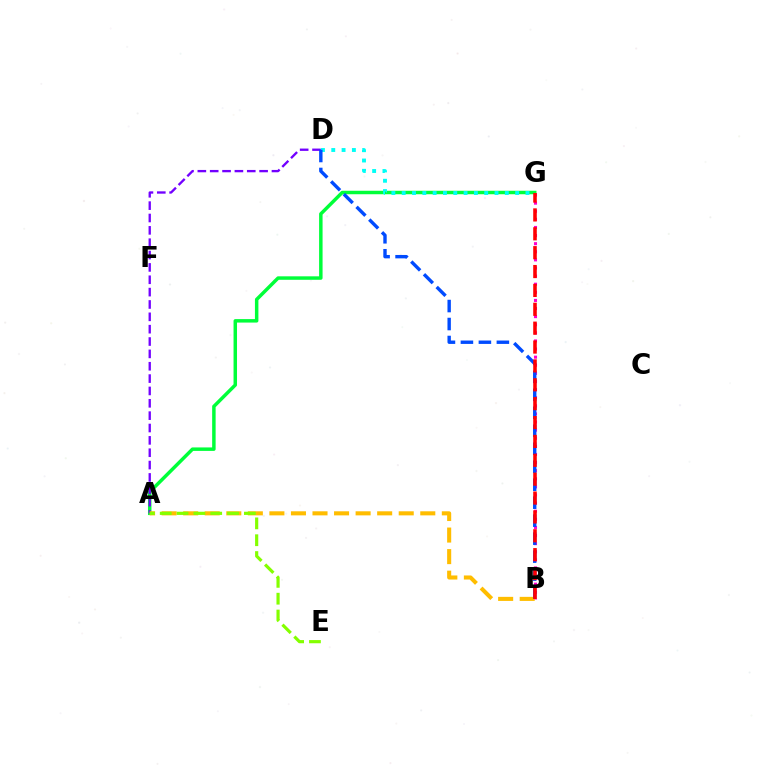{('A', 'G'): [{'color': '#00ff39', 'line_style': 'solid', 'thickness': 2.5}], ('A', 'D'): [{'color': '#7200ff', 'line_style': 'dashed', 'thickness': 1.68}], ('B', 'G'): [{'color': '#ff00cf', 'line_style': 'dotted', 'thickness': 2.2}, {'color': '#ff0000', 'line_style': 'dashed', 'thickness': 2.56}], ('A', 'B'): [{'color': '#ffbd00', 'line_style': 'dashed', 'thickness': 2.93}], ('A', 'E'): [{'color': '#84ff00', 'line_style': 'dashed', 'thickness': 2.29}], ('D', 'G'): [{'color': '#00fff6', 'line_style': 'dotted', 'thickness': 2.8}], ('B', 'D'): [{'color': '#004bff', 'line_style': 'dashed', 'thickness': 2.44}]}